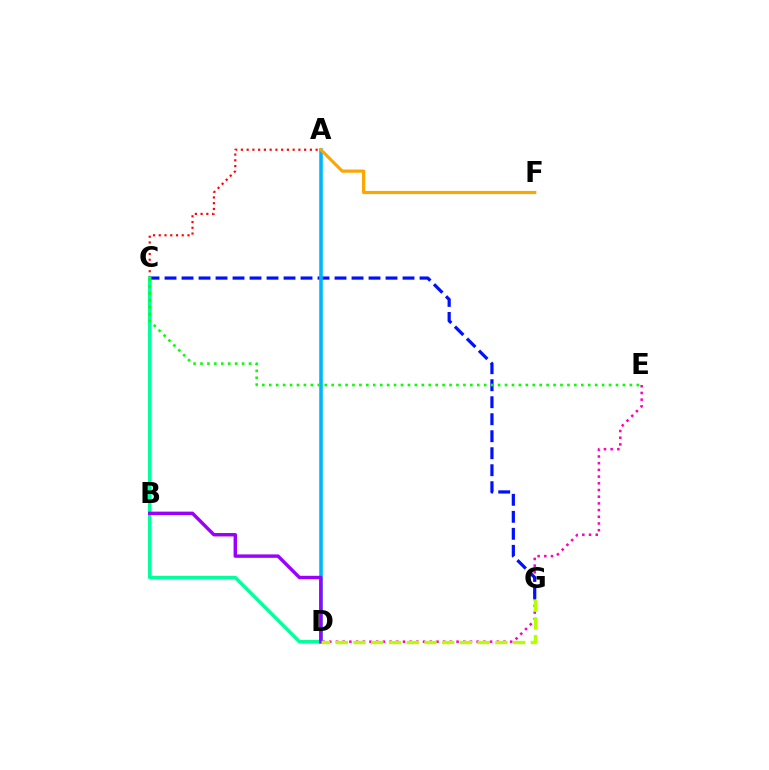{('D', 'E'): [{'color': '#ff00bd', 'line_style': 'dotted', 'thickness': 1.82}], ('A', 'C'): [{'color': '#ff0000', 'line_style': 'dotted', 'thickness': 1.56}], ('C', 'G'): [{'color': '#0010ff', 'line_style': 'dashed', 'thickness': 2.31}], ('A', 'D'): [{'color': '#00b5ff', 'line_style': 'solid', 'thickness': 2.57}], ('C', 'D'): [{'color': '#00ff9d', 'line_style': 'solid', 'thickness': 2.46}], ('B', 'D'): [{'color': '#9b00ff', 'line_style': 'solid', 'thickness': 2.46}], ('D', 'G'): [{'color': '#b3ff00', 'line_style': 'dashed', 'thickness': 2.41}], ('A', 'F'): [{'color': '#ffa500', 'line_style': 'solid', 'thickness': 2.28}], ('C', 'E'): [{'color': '#08ff00', 'line_style': 'dotted', 'thickness': 1.88}]}